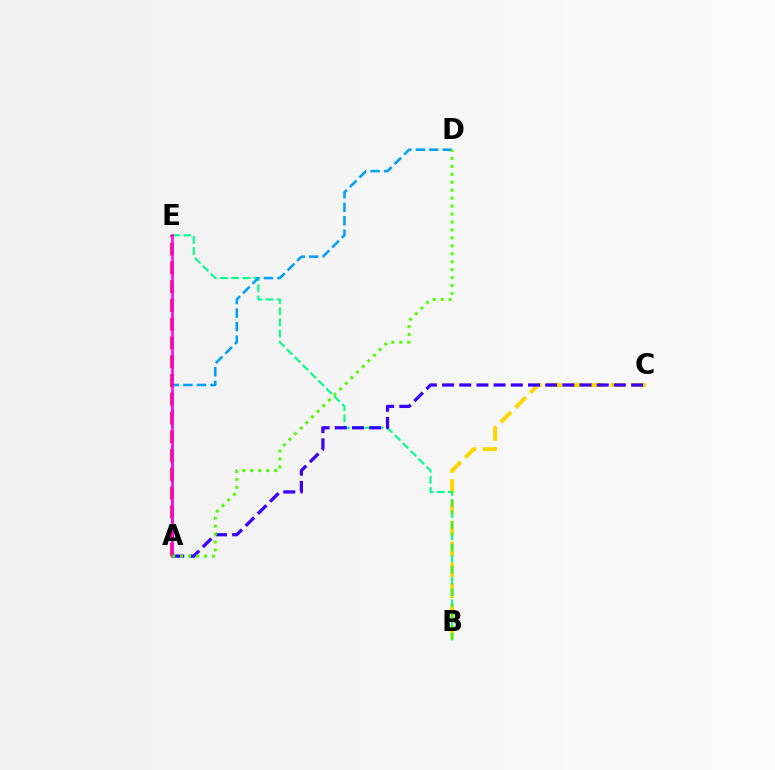{('B', 'C'): [{'color': '#ffd500', 'line_style': 'dashed', 'thickness': 2.83}], ('B', 'E'): [{'color': '#00ff86', 'line_style': 'dashed', 'thickness': 1.51}], ('A', 'D'): [{'color': '#009eff', 'line_style': 'dashed', 'thickness': 1.84}, {'color': '#4fff00', 'line_style': 'dotted', 'thickness': 2.16}], ('A', 'E'): [{'color': '#ff0000', 'line_style': 'dashed', 'thickness': 2.55}, {'color': '#ff00ed', 'line_style': 'solid', 'thickness': 1.85}], ('A', 'C'): [{'color': '#3700ff', 'line_style': 'dashed', 'thickness': 2.33}]}